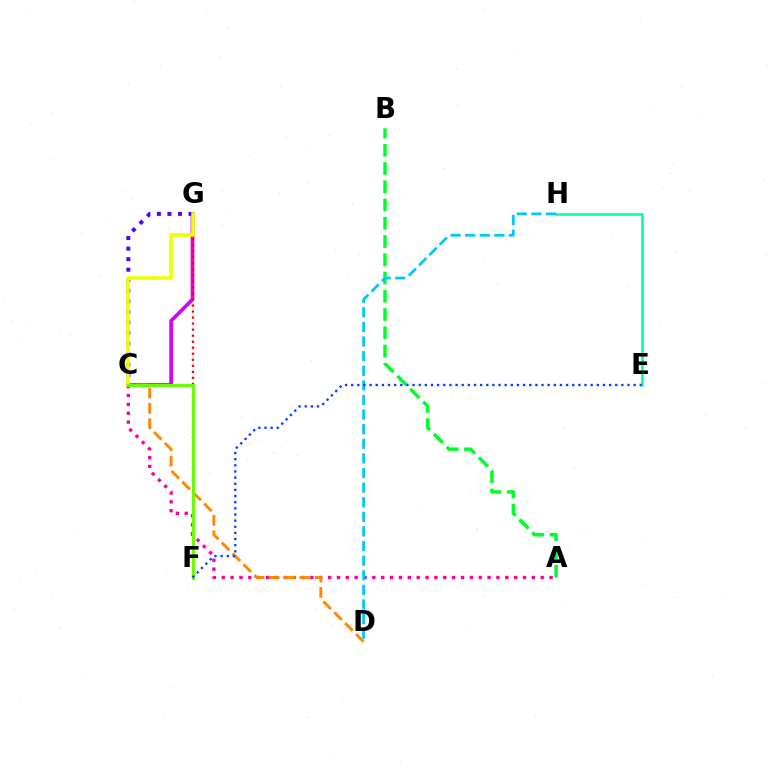{('A', 'C'): [{'color': '#ff00a0', 'line_style': 'dotted', 'thickness': 2.41}], ('C', 'G'): [{'color': '#d600ff', 'line_style': 'solid', 'thickness': 2.67}, {'color': '#4f00ff', 'line_style': 'dotted', 'thickness': 2.87}, {'color': '#eeff00', 'line_style': 'solid', 'thickness': 2.59}], ('A', 'B'): [{'color': '#00ff27', 'line_style': 'dashed', 'thickness': 2.48}], ('F', 'G'): [{'color': '#ff0000', 'line_style': 'dotted', 'thickness': 1.64}], ('C', 'D'): [{'color': '#ff8800', 'line_style': 'dashed', 'thickness': 2.09}], ('E', 'H'): [{'color': '#00ffaf', 'line_style': 'solid', 'thickness': 1.87}], ('C', 'F'): [{'color': '#66ff00', 'line_style': 'solid', 'thickness': 2.12}], ('D', 'H'): [{'color': '#00c7ff', 'line_style': 'dashed', 'thickness': 1.98}], ('E', 'F'): [{'color': '#003fff', 'line_style': 'dotted', 'thickness': 1.67}]}